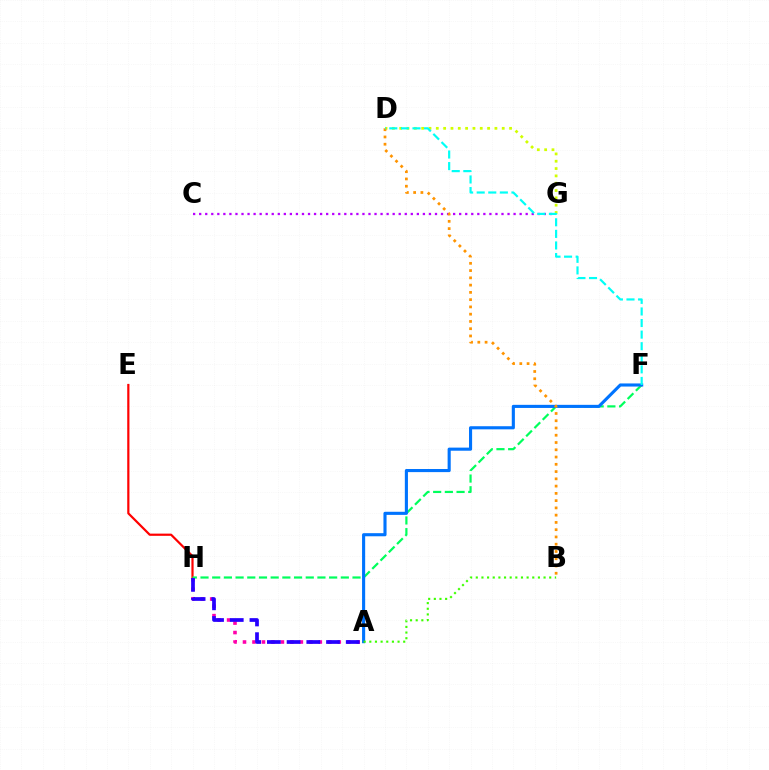{('C', 'G'): [{'color': '#b900ff', 'line_style': 'dotted', 'thickness': 1.64}], ('E', 'H'): [{'color': '#ff0000', 'line_style': 'solid', 'thickness': 1.59}], ('A', 'H'): [{'color': '#ff00ac', 'line_style': 'dotted', 'thickness': 2.57}, {'color': '#2500ff', 'line_style': 'dashed', 'thickness': 2.68}], ('F', 'H'): [{'color': '#00ff5c', 'line_style': 'dashed', 'thickness': 1.59}], ('D', 'G'): [{'color': '#d1ff00', 'line_style': 'dotted', 'thickness': 1.99}], ('A', 'F'): [{'color': '#0074ff', 'line_style': 'solid', 'thickness': 2.24}], ('A', 'B'): [{'color': '#3dff00', 'line_style': 'dotted', 'thickness': 1.53}], ('B', 'D'): [{'color': '#ff9400', 'line_style': 'dotted', 'thickness': 1.97}], ('D', 'F'): [{'color': '#00fff6', 'line_style': 'dashed', 'thickness': 1.57}]}